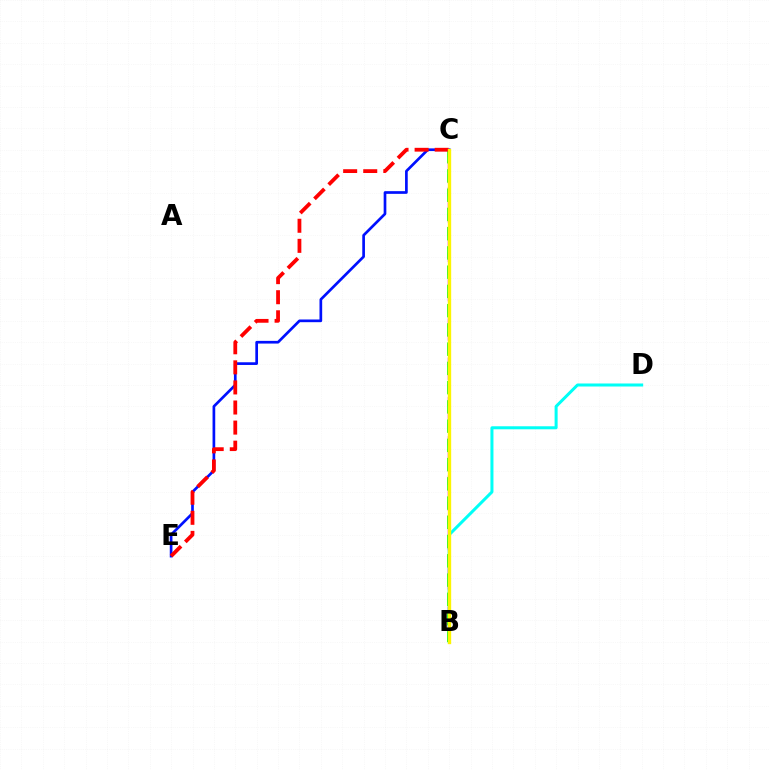{('B', 'D'): [{'color': '#00fff6', 'line_style': 'solid', 'thickness': 2.17}], ('C', 'E'): [{'color': '#0010ff', 'line_style': 'solid', 'thickness': 1.94}, {'color': '#ff0000', 'line_style': 'dashed', 'thickness': 2.73}], ('B', 'C'): [{'color': '#ee00ff', 'line_style': 'dashed', 'thickness': 1.78}, {'color': '#08ff00', 'line_style': 'dashed', 'thickness': 2.61}, {'color': '#fcf500', 'line_style': 'solid', 'thickness': 2.41}]}